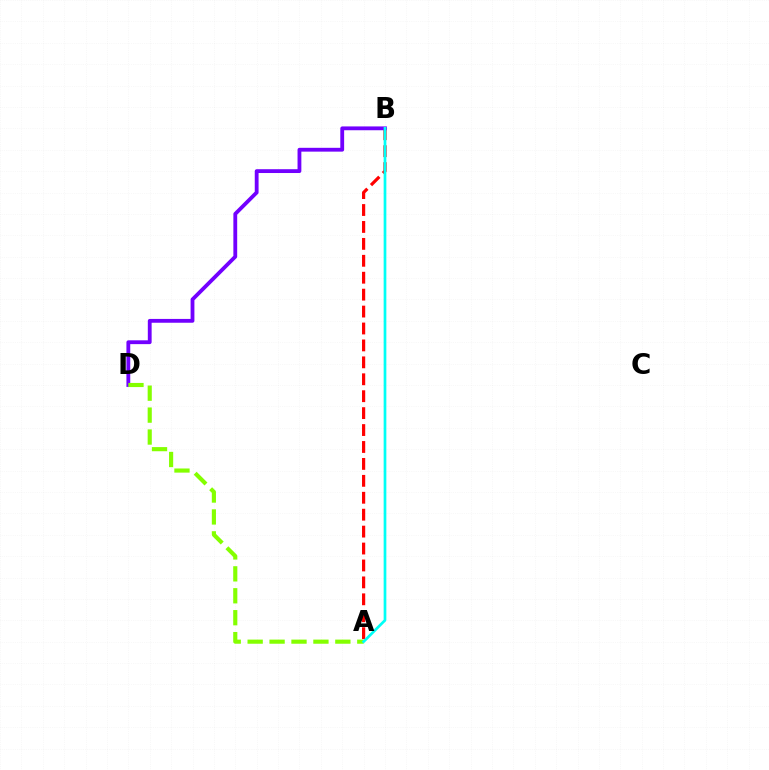{('A', 'B'): [{'color': '#ff0000', 'line_style': 'dashed', 'thickness': 2.3}, {'color': '#00fff6', 'line_style': 'solid', 'thickness': 1.95}], ('B', 'D'): [{'color': '#7200ff', 'line_style': 'solid', 'thickness': 2.75}], ('A', 'D'): [{'color': '#84ff00', 'line_style': 'dashed', 'thickness': 2.98}]}